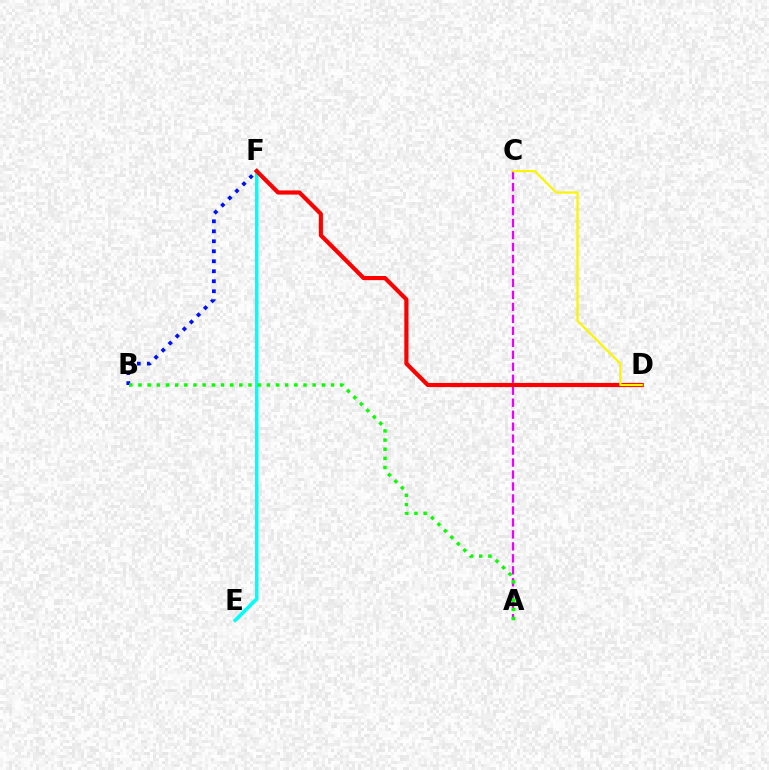{('E', 'F'): [{'color': '#00fff6', 'line_style': 'solid', 'thickness': 2.58}], ('A', 'C'): [{'color': '#ee00ff', 'line_style': 'dashed', 'thickness': 1.63}], ('B', 'F'): [{'color': '#0010ff', 'line_style': 'dotted', 'thickness': 2.71}], ('D', 'F'): [{'color': '#ff0000', 'line_style': 'solid', 'thickness': 3.0}], ('C', 'D'): [{'color': '#fcf500', 'line_style': 'solid', 'thickness': 1.59}], ('A', 'B'): [{'color': '#08ff00', 'line_style': 'dotted', 'thickness': 2.49}]}